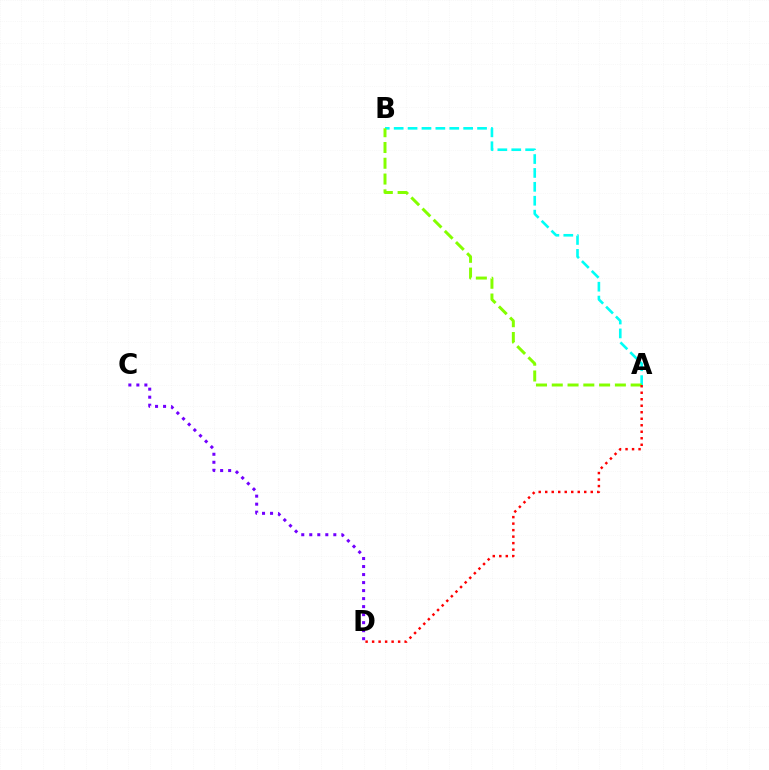{('C', 'D'): [{'color': '#7200ff', 'line_style': 'dotted', 'thickness': 2.18}], ('A', 'B'): [{'color': '#00fff6', 'line_style': 'dashed', 'thickness': 1.89}, {'color': '#84ff00', 'line_style': 'dashed', 'thickness': 2.14}], ('A', 'D'): [{'color': '#ff0000', 'line_style': 'dotted', 'thickness': 1.77}]}